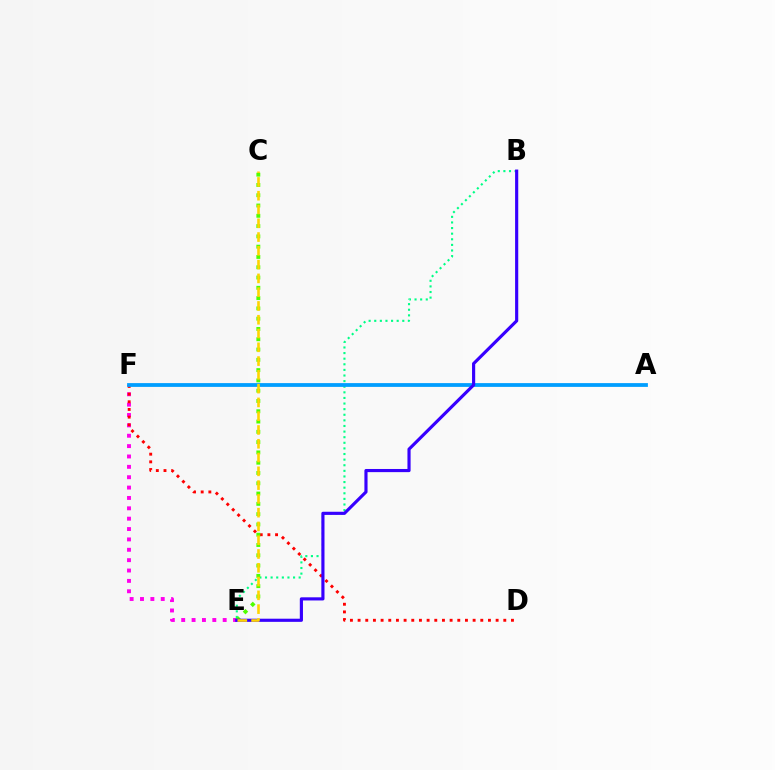{('E', 'F'): [{'color': '#ff00ed', 'line_style': 'dotted', 'thickness': 2.82}], ('B', 'E'): [{'color': '#00ff86', 'line_style': 'dotted', 'thickness': 1.52}, {'color': '#3700ff', 'line_style': 'solid', 'thickness': 2.27}], ('D', 'F'): [{'color': '#ff0000', 'line_style': 'dotted', 'thickness': 2.08}], ('C', 'E'): [{'color': '#4fff00', 'line_style': 'dotted', 'thickness': 2.8}, {'color': '#ffd500', 'line_style': 'dashed', 'thickness': 1.87}], ('A', 'F'): [{'color': '#009eff', 'line_style': 'solid', 'thickness': 2.72}]}